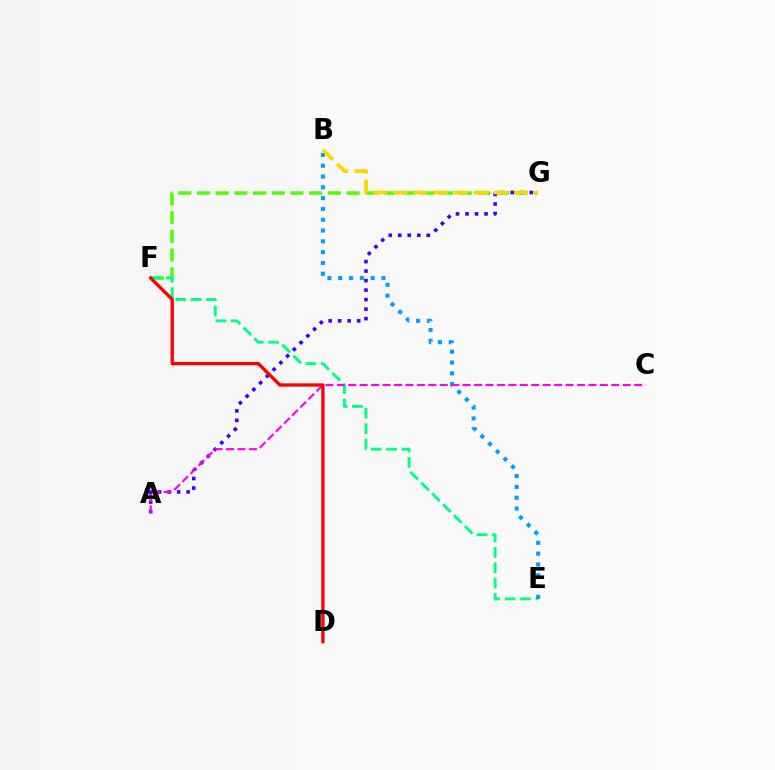{('F', 'G'): [{'color': '#4fff00', 'line_style': 'dashed', 'thickness': 2.54}], ('E', 'F'): [{'color': '#00ff86', 'line_style': 'dashed', 'thickness': 2.09}], ('A', 'G'): [{'color': '#3700ff', 'line_style': 'dotted', 'thickness': 2.58}], ('B', 'E'): [{'color': '#009eff', 'line_style': 'dotted', 'thickness': 2.94}], ('B', 'G'): [{'color': '#ffd500', 'line_style': 'dashed', 'thickness': 2.73}], ('A', 'C'): [{'color': '#ff00ed', 'line_style': 'dashed', 'thickness': 1.55}], ('D', 'F'): [{'color': '#ff0000', 'line_style': 'solid', 'thickness': 2.4}]}